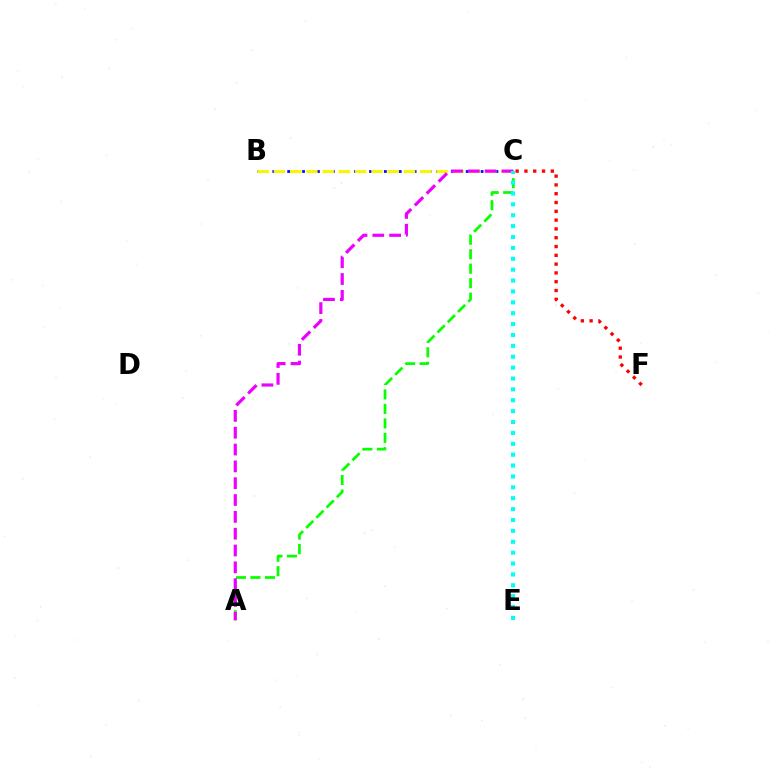{('B', 'C'): [{'color': '#0010ff', 'line_style': 'dotted', 'thickness': 2.02}, {'color': '#fcf500', 'line_style': 'dashed', 'thickness': 2.21}], ('C', 'F'): [{'color': '#ff0000', 'line_style': 'dotted', 'thickness': 2.39}], ('A', 'C'): [{'color': '#08ff00', 'line_style': 'dashed', 'thickness': 1.97}, {'color': '#ee00ff', 'line_style': 'dashed', 'thickness': 2.29}], ('C', 'E'): [{'color': '#00fff6', 'line_style': 'dotted', 'thickness': 2.96}]}